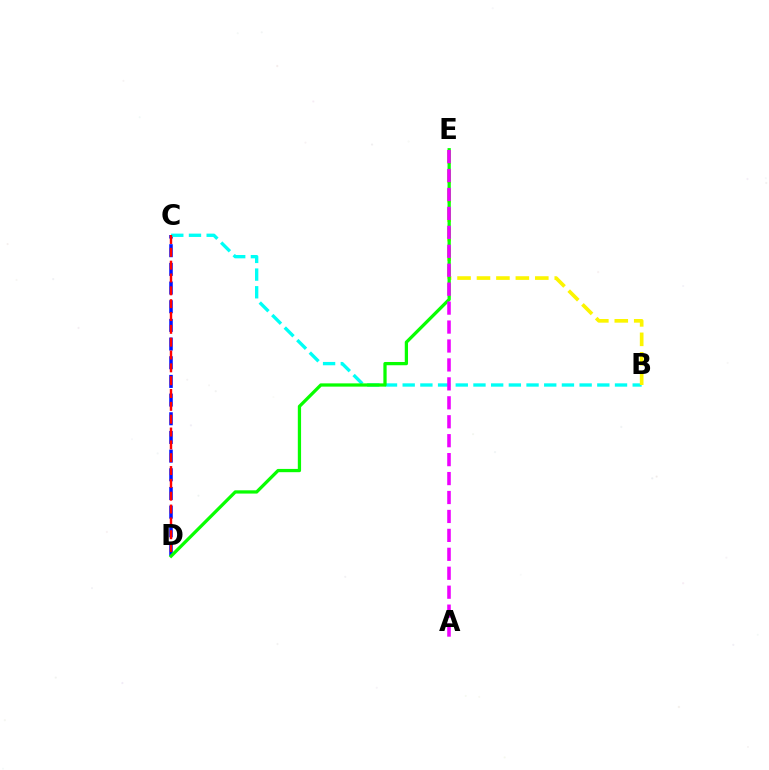{('C', 'D'): [{'color': '#0010ff', 'line_style': 'dashed', 'thickness': 2.54}, {'color': '#ff0000', 'line_style': 'dashed', 'thickness': 1.74}], ('B', 'C'): [{'color': '#00fff6', 'line_style': 'dashed', 'thickness': 2.4}], ('B', 'E'): [{'color': '#fcf500', 'line_style': 'dashed', 'thickness': 2.64}], ('D', 'E'): [{'color': '#08ff00', 'line_style': 'solid', 'thickness': 2.35}], ('A', 'E'): [{'color': '#ee00ff', 'line_style': 'dashed', 'thickness': 2.57}]}